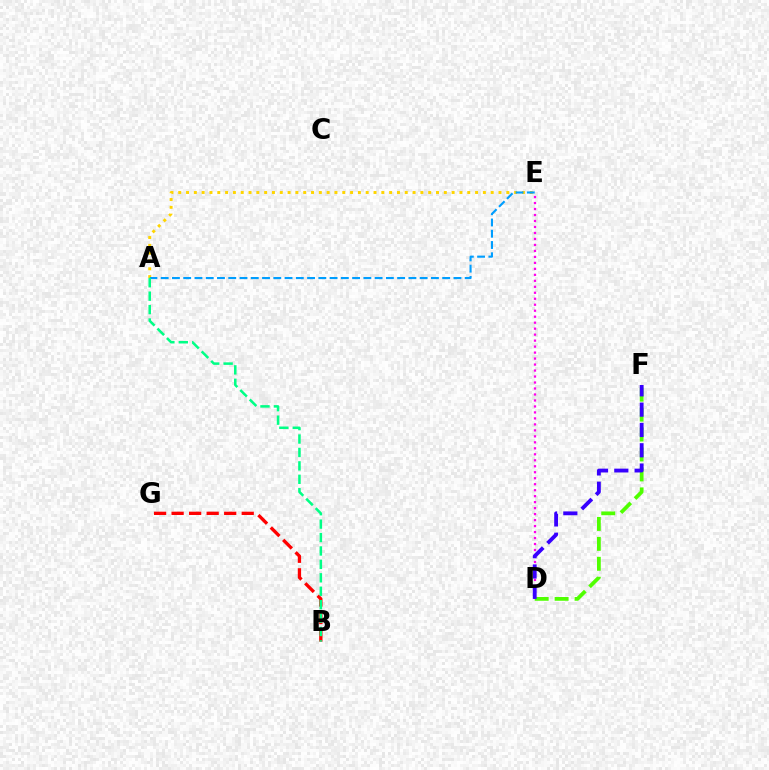{('A', 'E'): [{'color': '#ffd500', 'line_style': 'dotted', 'thickness': 2.12}, {'color': '#009eff', 'line_style': 'dashed', 'thickness': 1.53}], ('B', 'G'): [{'color': '#ff0000', 'line_style': 'dashed', 'thickness': 2.38}], ('D', 'E'): [{'color': '#ff00ed', 'line_style': 'dotted', 'thickness': 1.63}], ('D', 'F'): [{'color': '#4fff00', 'line_style': 'dashed', 'thickness': 2.71}, {'color': '#3700ff', 'line_style': 'dashed', 'thickness': 2.76}], ('A', 'B'): [{'color': '#00ff86', 'line_style': 'dashed', 'thickness': 1.82}]}